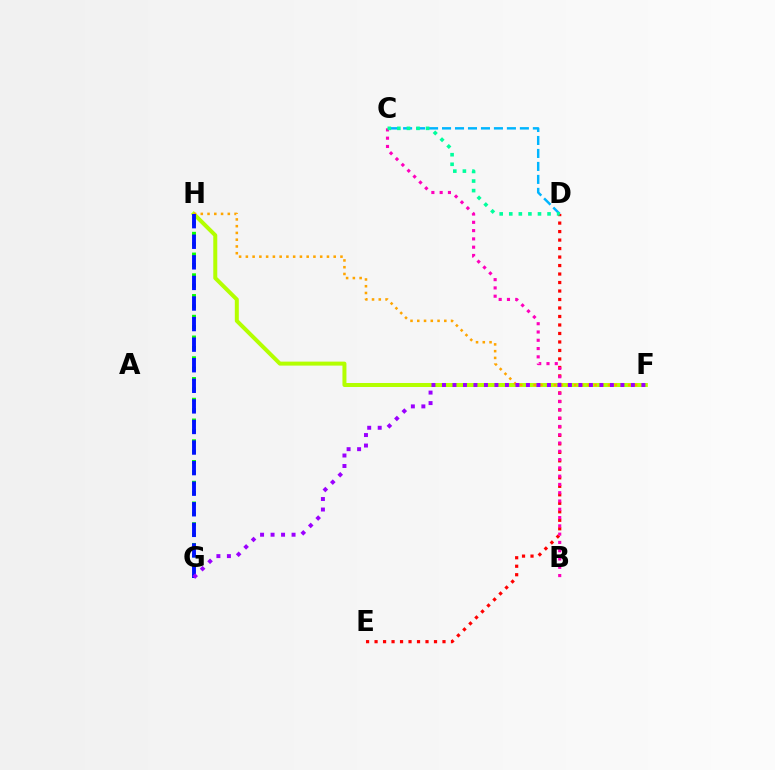{('C', 'D'): [{'color': '#00b5ff', 'line_style': 'dashed', 'thickness': 1.76}, {'color': '#00ff9d', 'line_style': 'dotted', 'thickness': 2.6}], ('G', 'H'): [{'color': '#08ff00', 'line_style': 'dotted', 'thickness': 2.82}, {'color': '#0010ff', 'line_style': 'dashed', 'thickness': 2.8}], ('D', 'E'): [{'color': '#ff0000', 'line_style': 'dotted', 'thickness': 2.31}], ('F', 'H'): [{'color': '#b3ff00', 'line_style': 'solid', 'thickness': 2.87}, {'color': '#ffa500', 'line_style': 'dotted', 'thickness': 1.84}], ('B', 'C'): [{'color': '#ff00bd', 'line_style': 'dotted', 'thickness': 2.25}], ('F', 'G'): [{'color': '#9b00ff', 'line_style': 'dotted', 'thickness': 2.85}]}